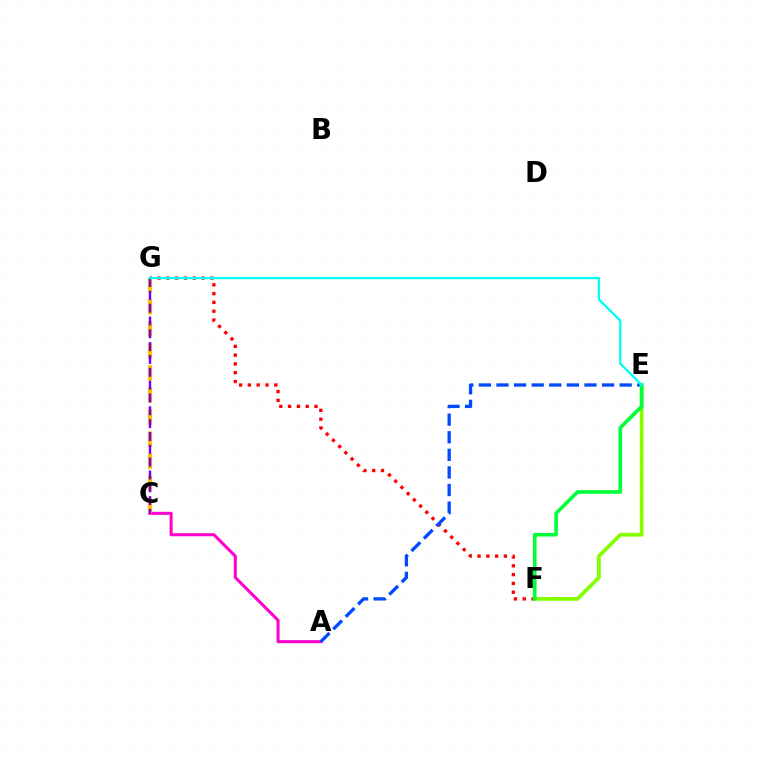{('F', 'G'): [{'color': '#ff0000', 'line_style': 'dotted', 'thickness': 2.39}], ('A', 'C'): [{'color': '#ff00cf', 'line_style': 'solid', 'thickness': 2.19}], ('A', 'E'): [{'color': '#004bff', 'line_style': 'dashed', 'thickness': 2.39}], ('E', 'F'): [{'color': '#84ff00', 'line_style': 'solid', 'thickness': 2.69}, {'color': '#00ff39', 'line_style': 'solid', 'thickness': 2.6}], ('C', 'G'): [{'color': '#ffbd00', 'line_style': 'dashed', 'thickness': 3.0}, {'color': '#7200ff', 'line_style': 'dashed', 'thickness': 1.74}], ('E', 'G'): [{'color': '#00fff6', 'line_style': 'solid', 'thickness': 1.64}]}